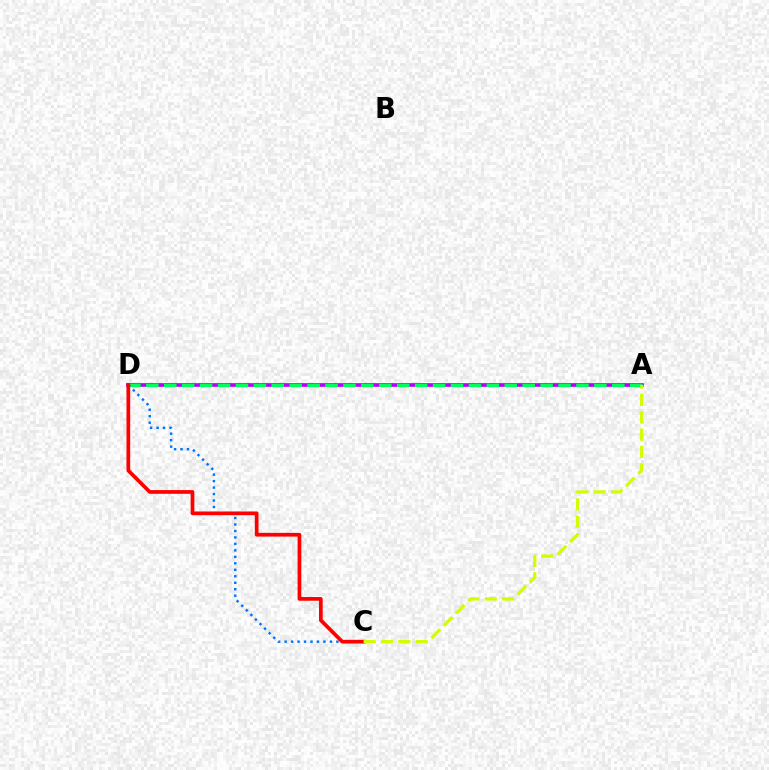{('A', 'D'): [{'color': '#b900ff', 'line_style': 'solid', 'thickness': 2.66}, {'color': '#00ff5c', 'line_style': 'dashed', 'thickness': 2.43}], ('C', 'D'): [{'color': '#0074ff', 'line_style': 'dotted', 'thickness': 1.76}, {'color': '#ff0000', 'line_style': 'solid', 'thickness': 2.67}], ('A', 'C'): [{'color': '#d1ff00', 'line_style': 'dashed', 'thickness': 2.36}]}